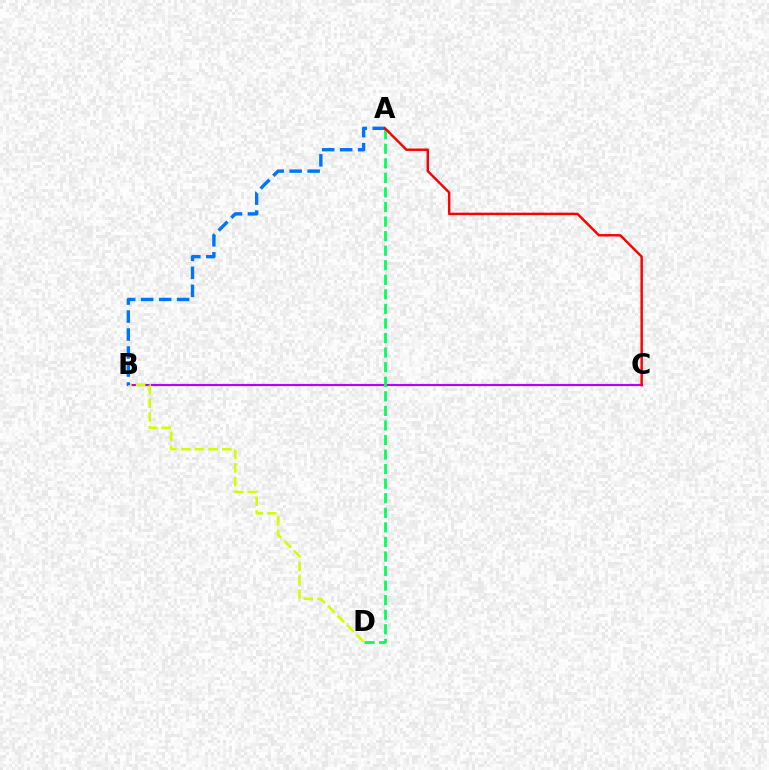{('B', 'C'): [{'color': '#b900ff', 'line_style': 'solid', 'thickness': 1.55}], ('A', 'D'): [{'color': '#00ff5c', 'line_style': 'dashed', 'thickness': 1.98}], ('B', 'D'): [{'color': '#d1ff00', 'line_style': 'dashed', 'thickness': 1.86}], ('A', 'B'): [{'color': '#0074ff', 'line_style': 'dashed', 'thickness': 2.44}], ('A', 'C'): [{'color': '#ff0000', 'line_style': 'solid', 'thickness': 1.76}]}